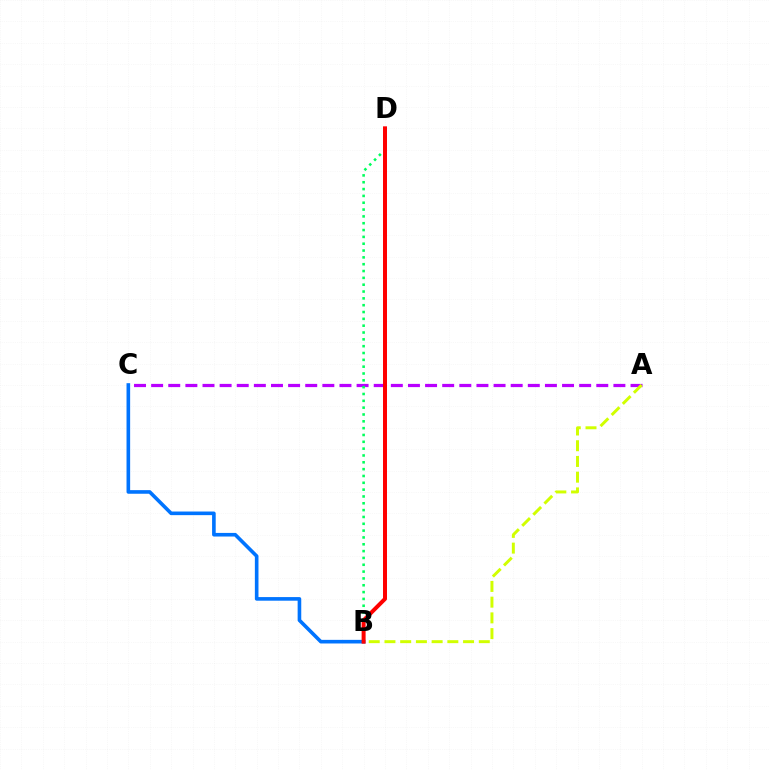{('A', 'C'): [{'color': '#b900ff', 'line_style': 'dashed', 'thickness': 2.33}], ('A', 'B'): [{'color': '#d1ff00', 'line_style': 'dashed', 'thickness': 2.14}], ('B', 'C'): [{'color': '#0074ff', 'line_style': 'solid', 'thickness': 2.6}], ('B', 'D'): [{'color': '#00ff5c', 'line_style': 'dotted', 'thickness': 1.86}, {'color': '#ff0000', 'line_style': 'solid', 'thickness': 2.87}]}